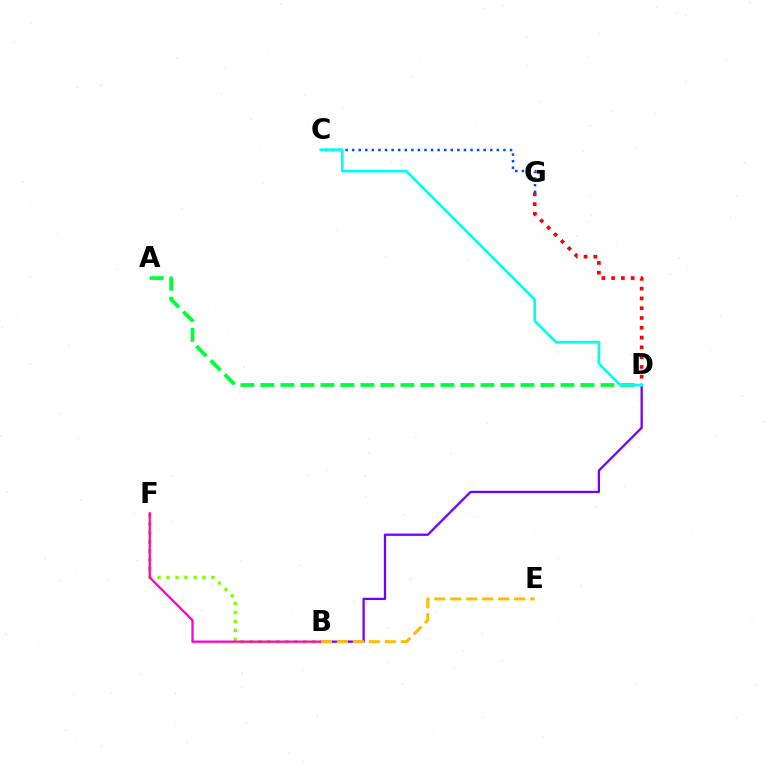{('B', 'D'): [{'color': '#7200ff', 'line_style': 'solid', 'thickness': 1.64}], ('B', 'F'): [{'color': '#84ff00', 'line_style': 'dotted', 'thickness': 2.44}, {'color': '#ff00cf', 'line_style': 'solid', 'thickness': 1.65}], ('A', 'D'): [{'color': '#00ff39', 'line_style': 'dashed', 'thickness': 2.72}], ('D', 'G'): [{'color': '#ff0000', 'line_style': 'dotted', 'thickness': 2.66}], ('C', 'G'): [{'color': '#004bff', 'line_style': 'dotted', 'thickness': 1.79}], ('B', 'E'): [{'color': '#ffbd00', 'line_style': 'dashed', 'thickness': 2.17}], ('C', 'D'): [{'color': '#00fff6', 'line_style': 'solid', 'thickness': 1.95}]}